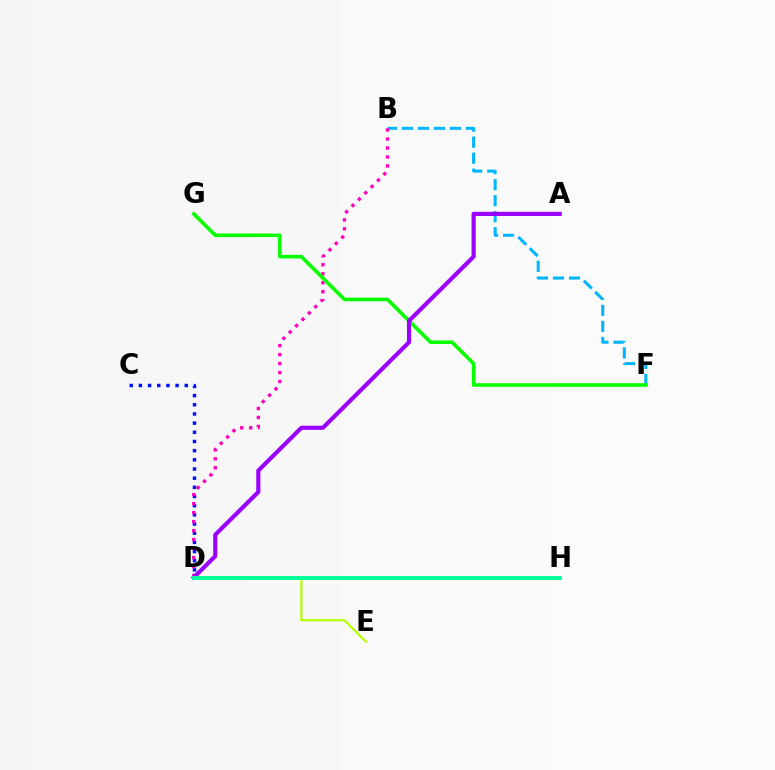{('D', 'H'): [{'color': '#ff0000', 'line_style': 'solid', 'thickness': 1.71}, {'color': '#ffa500', 'line_style': 'solid', 'thickness': 2.14}, {'color': '#00ff9d', 'line_style': 'solid', 'thickness': 2.77}], ('B', 'F'): [{'color': '#00b5ff', 'line_style': 'dashed', 'thickness': 2.18}], ('C', 'D'): [{'color': '#0010ff', 'line_style': 'dotted', 'thickness': 2.49}], ('D', 'E'): [{'color': '#b3ff00', 'line_style': 'solid', 'thickness': 1.57}], ('B', 'D'): [{'color': '#ff00bd', 'line_style': 'dotted', 'thickness': 2.44}], ('F', 'G'): [{'color': '#08ff00', 'line_style': 'solid', 'thickness': 2.6}], ('A', 'D'): [{'color': '#9b00ff', 'line_style': 'solid', 'thickness': 2.98}]}